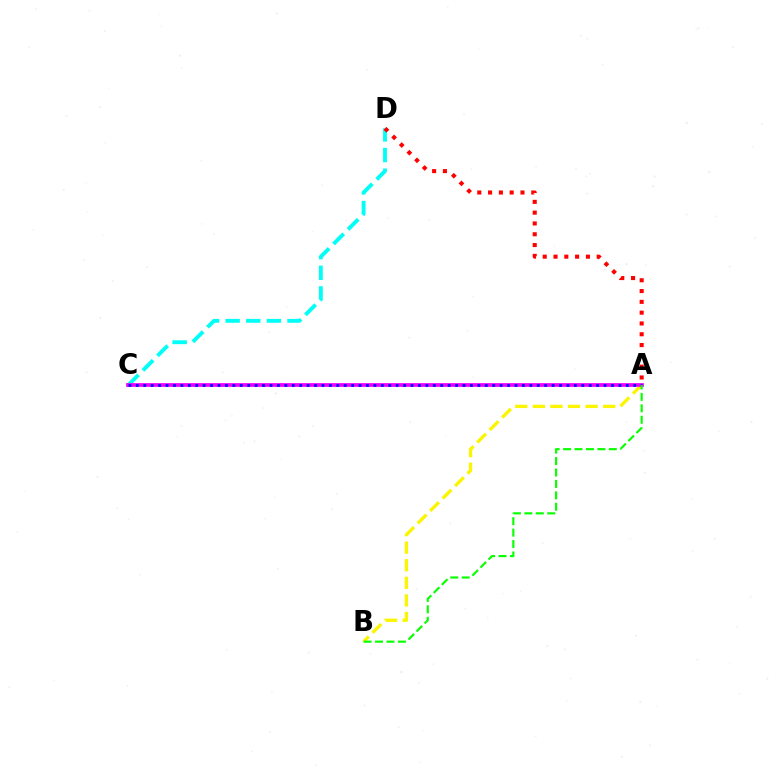{('C', 'D'): [{'color': '#00fff6', 'line_style': 'dashed', 'thickness': 2.8}], ('A', 'B'): [{'color': '#fcf500', 'line_style': 'dashed', 'thickness': 2.39}, {'color': '#08ff00', 'line_style': 'dashed', 'thickness': 1.55}], ('A', 'C'): [{'color': '#ee00ff', 'line_style': 'solid', 'thickness': 2.69}, {'color': '#0010ff', 'line_style': 'dotted', 'thickness': 2.02}], ('A', 'D'): [{'color': '#ff0000', 'line_style': 'dotted', 'thickness': 2.93}]}